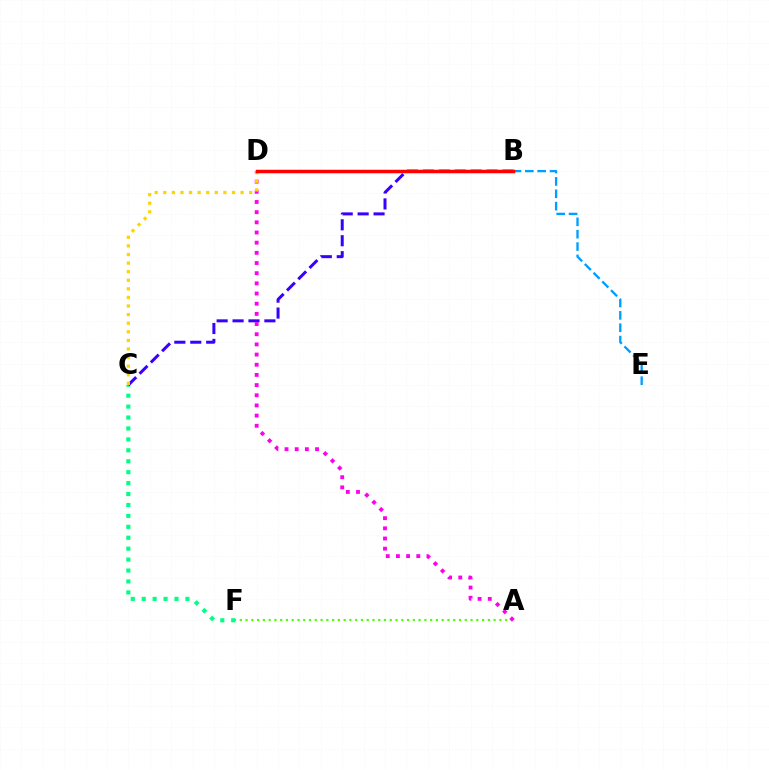{('C', 'F'): [{'color': '#00ff86', 'line_style': 'dotted', 'thickness': 2.97}], ('A', 'F'): [{'color': '#4fff00', 'line_style': 'dotted', 'thickness': 1.57}], ('B', 'C'): [{'color': '#3700ff', 'line_style': 'dashed', 'thickness': 2.16}], ('A', 'D'): [{'color': '#ff00ed', 'line_style': 'dotted', 'thickness': 2.76}], ('B', 'E'): [{'color': '#009eff', 'line_style': 'dashed', 'thickness': 1.68}], ('C', 'D'): [{'color': '#ffd500', 'line_style': 'dotted', 'thickness': 2.33}], ('B', 'D'): [{'color': '#ff0000', 'line_style': 'solid', 'thickness': 2.52}]}